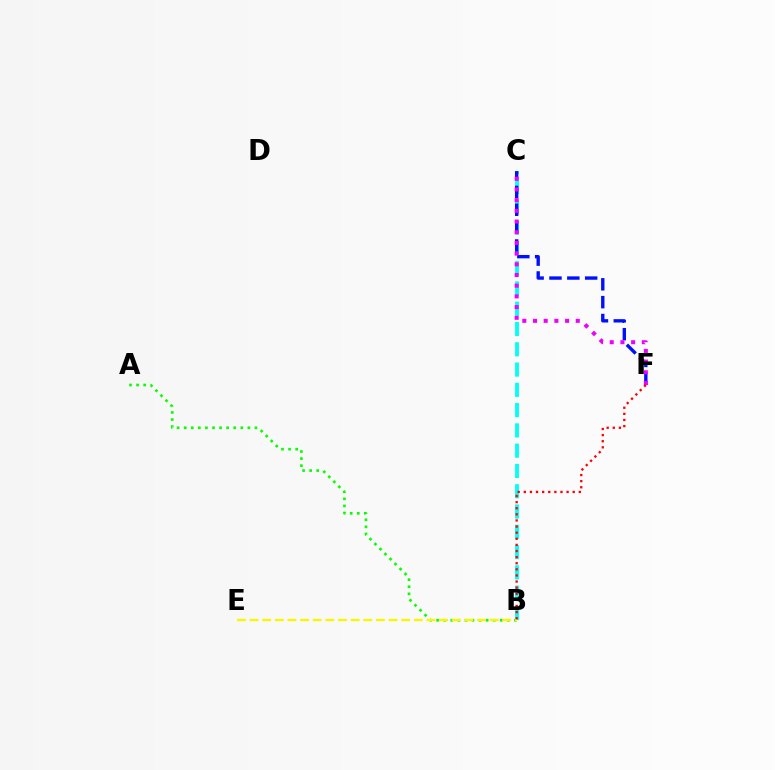{('B', 'C'): [{'color': '#00fff6', 'line_style': 'dashed', 'thickness': 2.75}], ('A', 'B'): [{'color': '#08ff00', 'line_style': 'dotted', 'thickness': 1.92}], ('C', 'F'): [{'color': '#0010ff', 'line_style': 'dashed', 'thickness': 2.42}, {'color': '#ee00ff', 'line_style': 'dotted', 'thickness': 2.91}], ('B', 'E'): [{'color': '#fcf500', 'line_style': 'dashed', 'thickness': 1.72}], ('B', 'F'): [{'color': '#ff0000', 'line_style': 'dotted', 'thickness': 1.66}]}